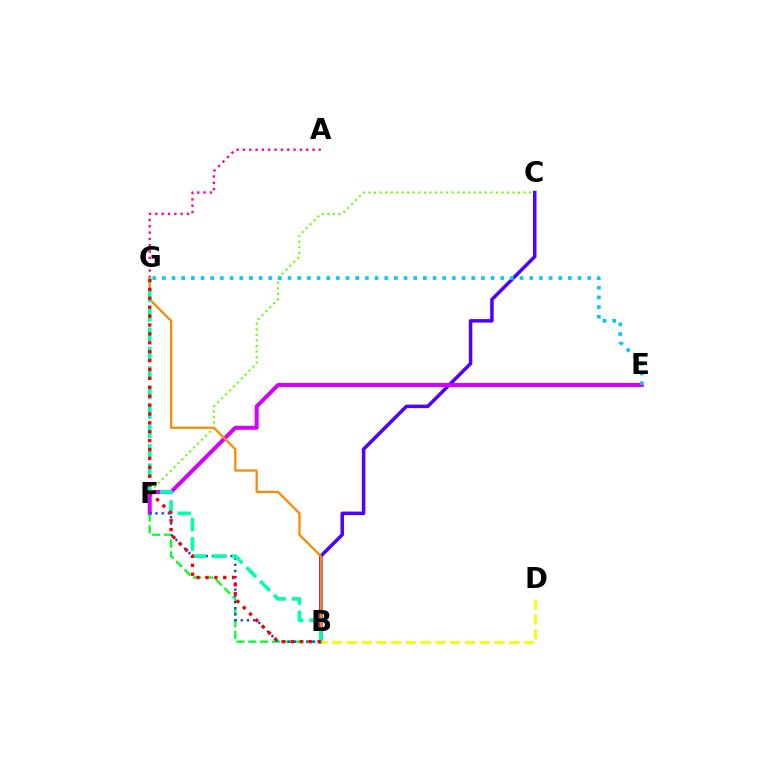{('B', 'C'): [{'color': '#4f00ff', 'line_style': 'solid', 'thickness': 2.52}], ('C', 'F'): [{'color': '#66ff00', 'line_style': 'dotted', 'thickness': 1.51}], ('E', 'F'): [{'color': '#d600ff', 'line_style': 'solid', 'thickness': 2.89}], ('A', 'G'): [{'color': '#ff00a0', 'line_style': 'dotted', 'thickness': 1.72}], ('B', 'F'): [{'color': '#00ff27', 'line_style': 'dashed', 'thickness': 1.61}, {'color': '#003fff', 'line_style': 'dotted', 'thickness': 1.68}], ('B', 'G'): [{'color': '#ff8800', 'line_style': 'solid', 'thickness': 1.61}, {'color': '#00ffaf', 'line_style': 'dashed', 'thickness': 2.64}, {'color': '#ff0000', 'line_style': 'dotted', 'thickness': 2.42}], ('B', 'D'): [{'color': '#eeff00', 'line_style': 'dashed', 'thickness': 2.01}], ('E', 'G'): [{'color': '#00c7ff', 'line_style': 'dotted', 'thickness': 2.63}]}